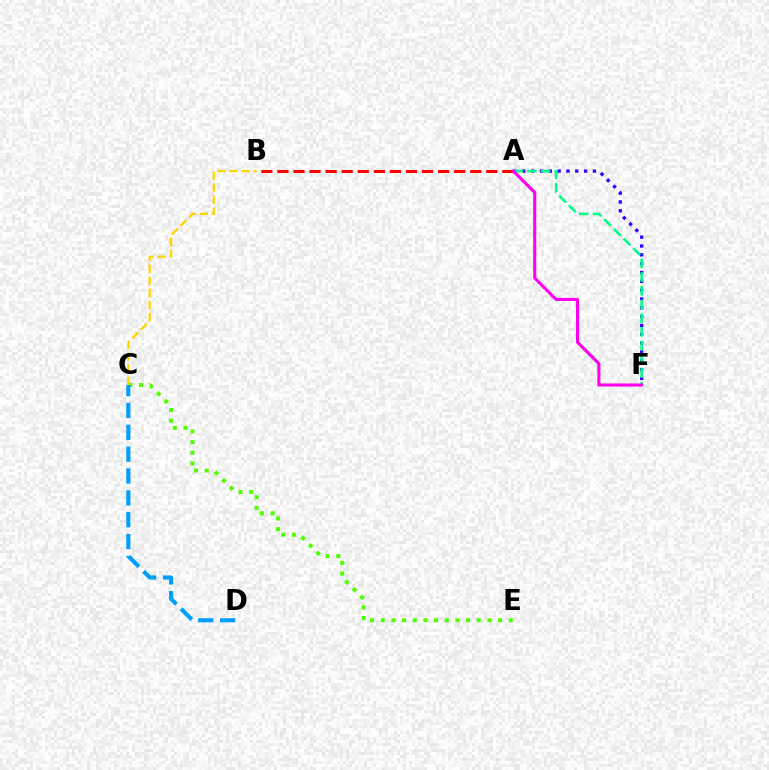{('C', 'E'): [{'color': '#4fff00', 'line_style': 'dotted', 'thickness': 2.9}], ('C', 'D'): [{'color': '#009eff', 'line_style': 'dashed', 'thickness': 2.97}], ('A', 'B'): [{'color': '#ff0000', 'line_style': 'dashed', 'thickness': 2.18}], ('A', 'F'): [{'color': '#3700ff', 'line_style': 'dotted', 'thickness': 2.4}, {'color': '#00ff86', 'line_style': 'dashed', 'thickness': 1.86}, {'color': '#ff00ed', 'line_style': 'solid', 'thickness': 2.21}], ('B', 'C'): [{'color': '#ffd500', 'line_style': 'dashed', 'thickness': 1.64}]}